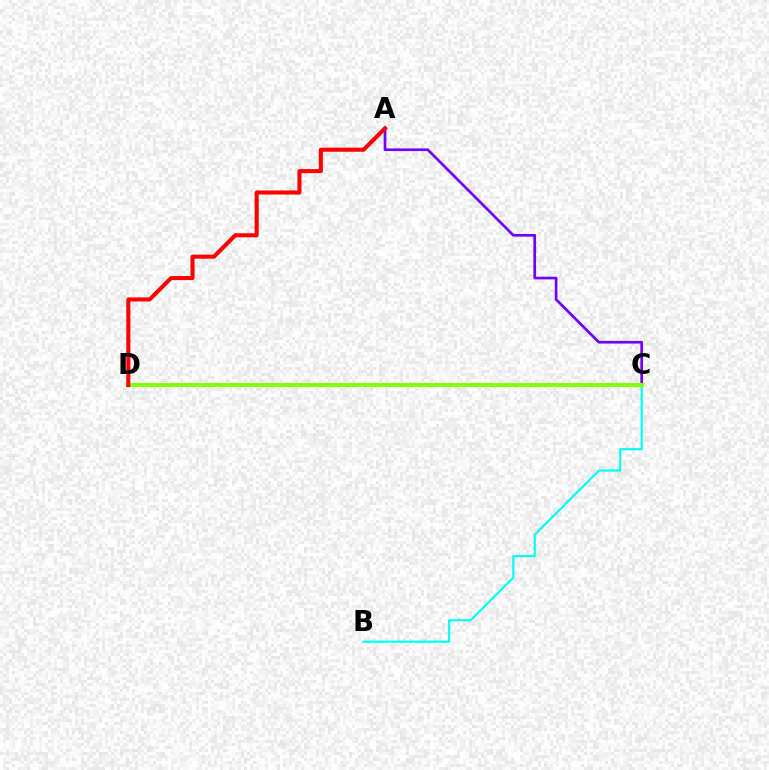{('B', 'C'): [{'color': '#00fff6', 'line_style': 'solid', 'thickness': 1.55}], ('A', 'C'): [{'color': '#7200ff', 'line_style': 'solid', 'thickness': 1.93}], ('C', 'D'): [{'color': '#84ff00', 'line_style': 'solid', 'thickness': 2.84}], ('A', 'D'): [{'color': '#ff0000', 'line_style': 'solid', 'thickness': 2.92}]}